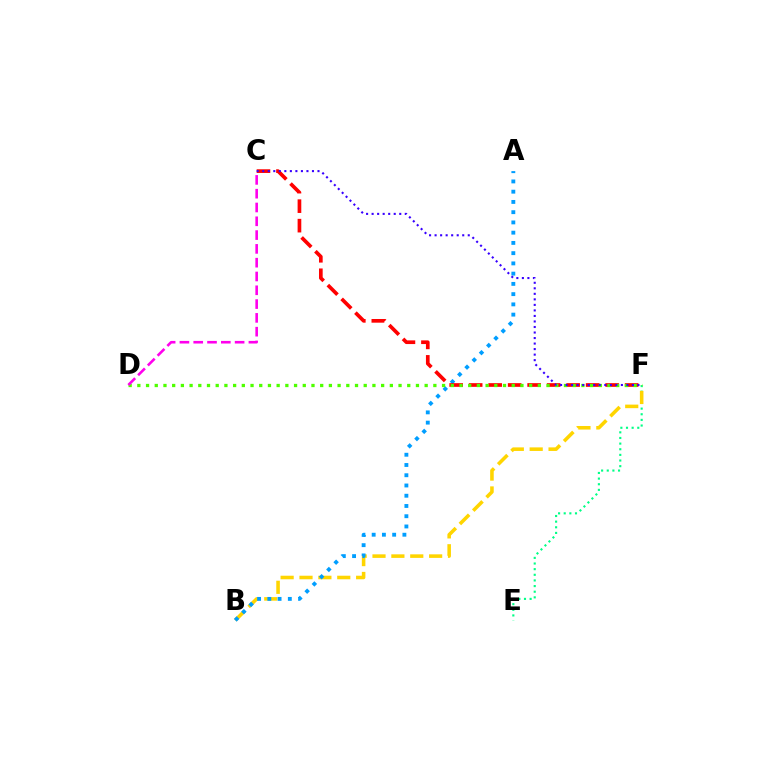{('E', 'F'): [{'color': '#00ff86', 'line_style': 'dotted', 'thickness': 1.53}], ('B', 'F'): [{'color': '#ffd500', 'line_style': 'dashed', 'thickness': 2.56}], ('A', 'B'): [{'color': '#009eff', 'line_style': 'dotted', 'thickness': 2.78}], ('C', 'F'): [{'color': '#ff0000', 'line_style': 'dashed', 'thickness': 2.65}, {'color': '#3700ff', 'line_style': 'dotted', 'thickness': 1.5}], ('D', 'F'): [{'color': '#4fff00', 'line_style': 'dotted', 'thickness': 2.37}], ('C', 'D'): [{'color': '#ff00ed', 'line_style': 'dashed', 'thickness': 1.87}]}